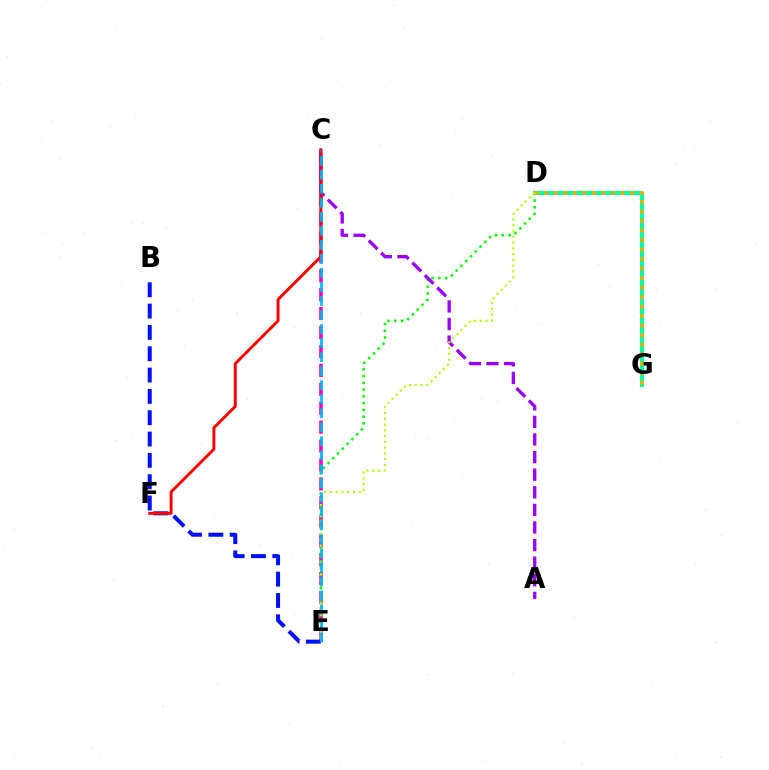{('C', 'E'): [{'color': '#ff00bd', 'line_style': 'dashed', 'thickness': 2.57}, {'color': '#00b5ff', 'line_style': 'dashed', 'thickness': 1.91}], ('B', 'E'): [{'color': '#0010ff', 'line_style': 'dashed', 'thickness': 2.9}], ('D', 'G'): [{'color': '#00ff9d', 'line_style': 'solid', 'thickness': 2.98}, {'color': '#ffa500', 'line_style': 'dotted', 'thickness': 2.58}], ('D', 'E'): [{'color': '#08ff00', 'line_style': 'dotted', 'thickness': 1.84}, {'color': '#b3ff00', 'line_style': 'dotted', 'thickness': 1.57}], ('A', 'C'): [{'color': '#9b00ff', 'line_style': 'dashed', 'thickness': 2.39}], ('C', 'F'): [{'color': '#ff0000', 'line_style': 'solid', 'thickness': 2.1}]}